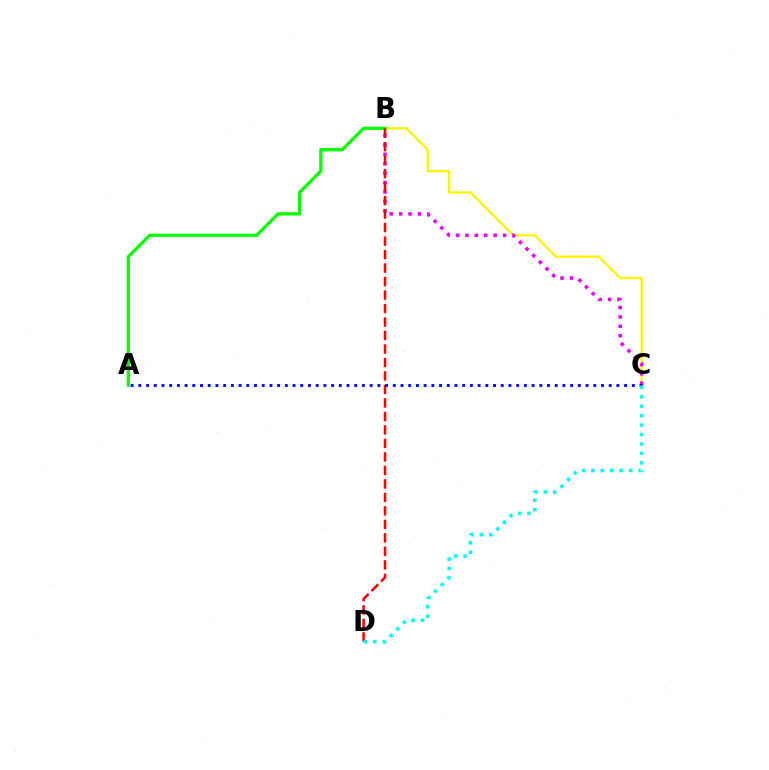{('B', 'C'): [{'color': '#fcf500', 'line_style': 'solid', 'thickness': 1.68}, {'color': '#ee00ff', 'line_style': 'dotted', 'thickness': 2.55}], ('A', 'B'): [{'color': '#08ff00', 'line_style': 'solid', 'thickness': 2.34}], ('B', 'D'): [{'color': '#ff0000', 'line_style': 'dashed', 'thickness': 1.83}], ('A', 'C'): [{'color': '#0010ff', 'line_style': 'dotted', 'thickness': 2.1}], ('C', 'D'): [{'color': '#00fff6', 'line_style': 'dotted', 'thickness': 2.56}]}